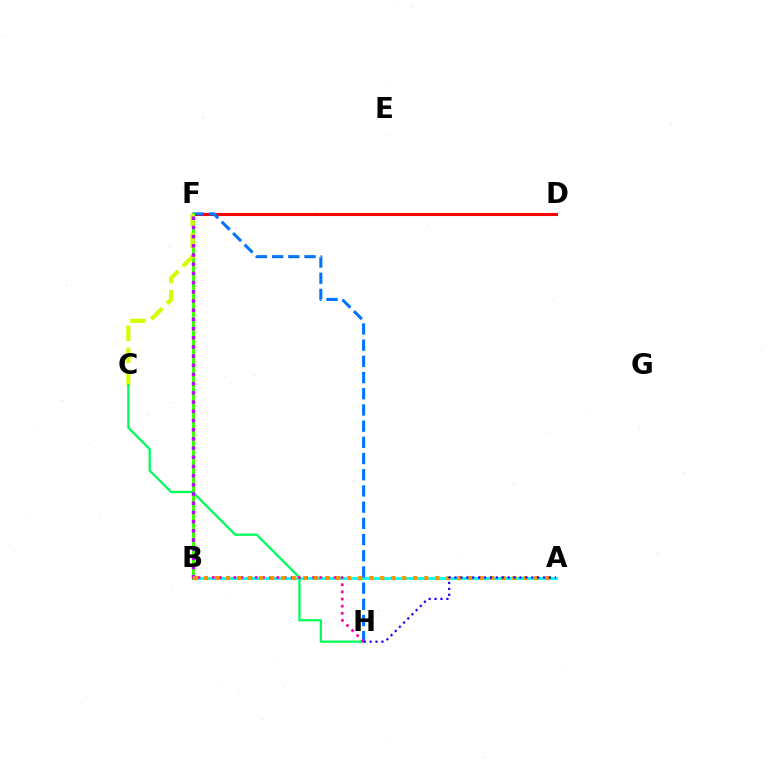{('D', 'F'): [{'color': '#ff0000', 'line_style': 'solid', 'thickness': 2.21}], ('A', 'B'): [{'color': '#00fff6', 'line_style': 'solid', 'thickness': 2.06}, {'color': '#ff9400', 'line_style': 'dotted', 'thickness': 2.99}], ('F', 'H'): [{'color': '#0074ff', 'line_style': 'dashed', 'thickness': 2.2}], ('B', 'F'): [{'color': '#3dff00', 'line_style': 'solid', 'thickness': 2.11}, {'color': '#b900ff', 'line_style': 'dotted', 'thickness': 2.5}], ('C', 'F'): [{'color': '#d1ff00', 'line_style': 'dashed', 'thickness': 2.99}], ('C', 'H'): [{'color': '#00ff5c', 'line_style': 'solid', 'thickness': 1.66}], ('B', 'H'): [{'color': '#ff00ac', 'line_style': 'dotted', 'thickness': 1.95}], ('A', 'H'): [{'color': '#2500ff', 'line_style': 'dotted', 'thickness': 1.6}]}